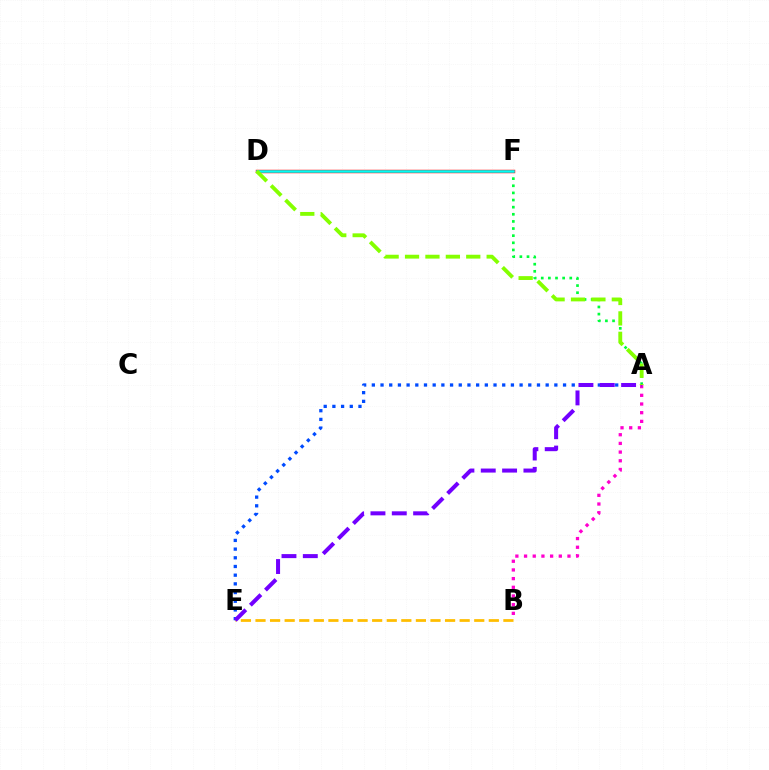{('A', 'B'): [{'color': '#ff00cf', 'line_style': 'dotted', 'thickness': 2.36}], ('B', 'E'): [{'color': '#ffbd00', 'line_style': 'dashed', 'thickness': 1.98}], ('A', 'F'): [{'color': '#00ff39', 'line_style': 'dotted', 'thickness': 1.94}], ('D', 'F'): [{'color': '#ff0000', 'line_style': 'solid', 'thickness': 2.48}, {'color': '#00fff6', 'line_style': 'solid', 'thickness': 1.82}], ('A', 'E'): [{'color': '#004bff', 'line_style': 'dotted', 'thickness': 2.36}, {'color': '#7200ff', 'line_style': 'dashed', 'thickness': 2.9}], ('A', 'D'): [{'color': '#84ff00', 'line_style': 'dashed', 'thickness': 2.77}]}